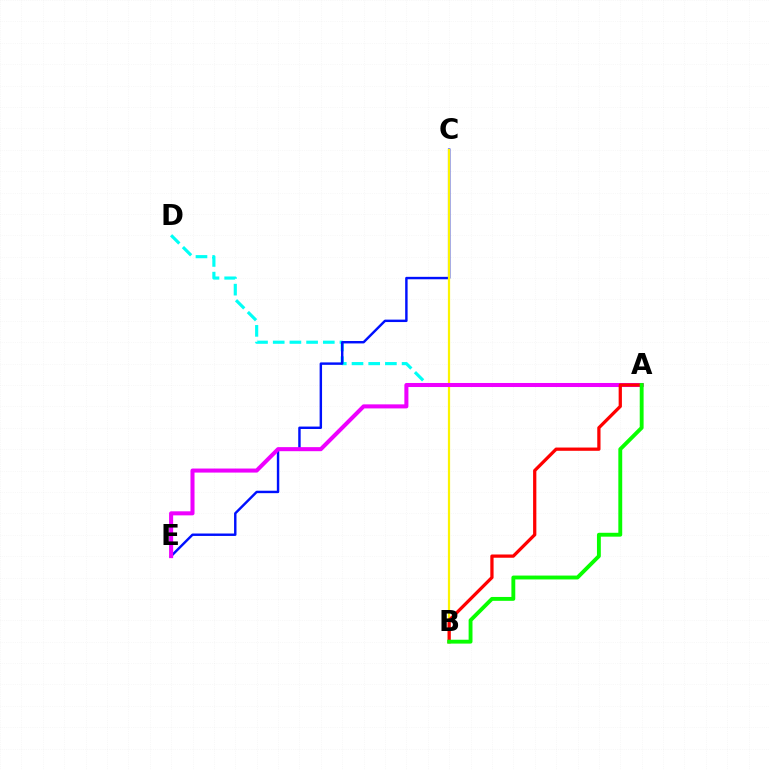{('A', 'D'): [{'color': '#00fff6', 'line_style': 'dashed', 'thickness': 2.27}], ('C', 'E'): [{'color': '#0010ff', 'line_style': 'solid', 'thickness': 1.75}], ('B', 'C'): [{'color': '#fcf500', 'line_style': 'solid', 'thickness': 1.6}], ('A', 'E'): [{'color': '#ee00ff', 'line_style': 'solid', 'thickness': 2.91}], ('A', 'B'): [{'color': '#ff0000', 'line_style': 'solid', 'thickness': 2.35}, {'color': '#08ff00', 'line_style': 'solid', 'thickness': 2.79}]}